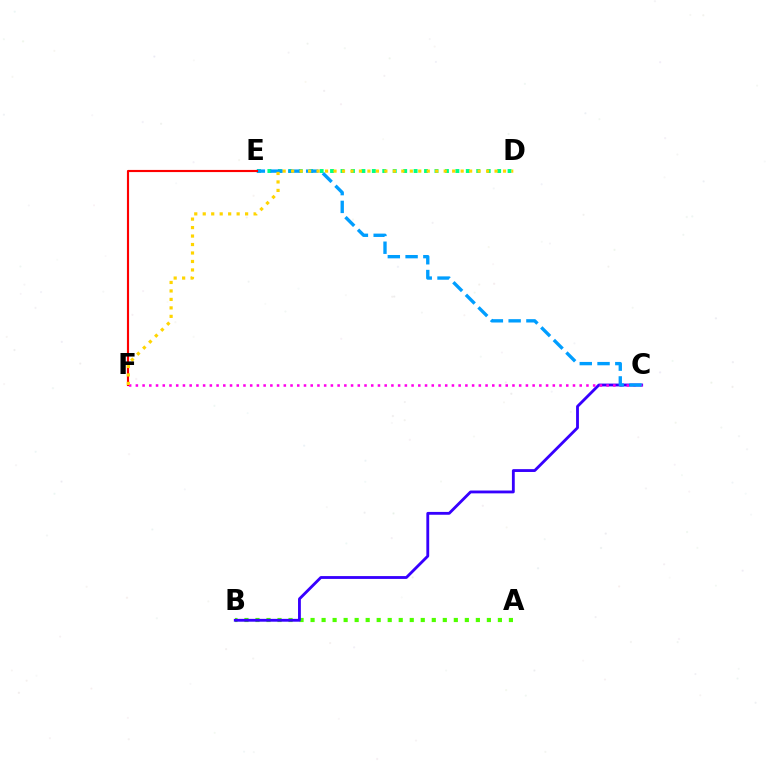{('A', 'B'): [{'color': '#4fff00', 'line_style': 'dotted', 'thickness': 2.99}], ('D', 'E'): [{'color': '#00ff86', 'line_style': 'dotted', 'thickness': 2.84}], ('B', 'C'): [{'color': '#3700ff', 'line_style': 'solid', 'thickness': 2.04}], ('C', 'F'): [{'color': '#ff00ed', 'line_style': 'dotted', 'thickness': 1.83}], ('C', 'E'): [{'color': '#009eff', 'line_style': 'dashed', 'thickness': 2.41}], ('E', 'F'): [{'color': '#ff0000', 'line_style': 'solid', 'thickness': 1.55}], ('D', 'F'): [{'color': '#ffd500', 'line_style': 'dotted', 'thickness': 2.3}]}